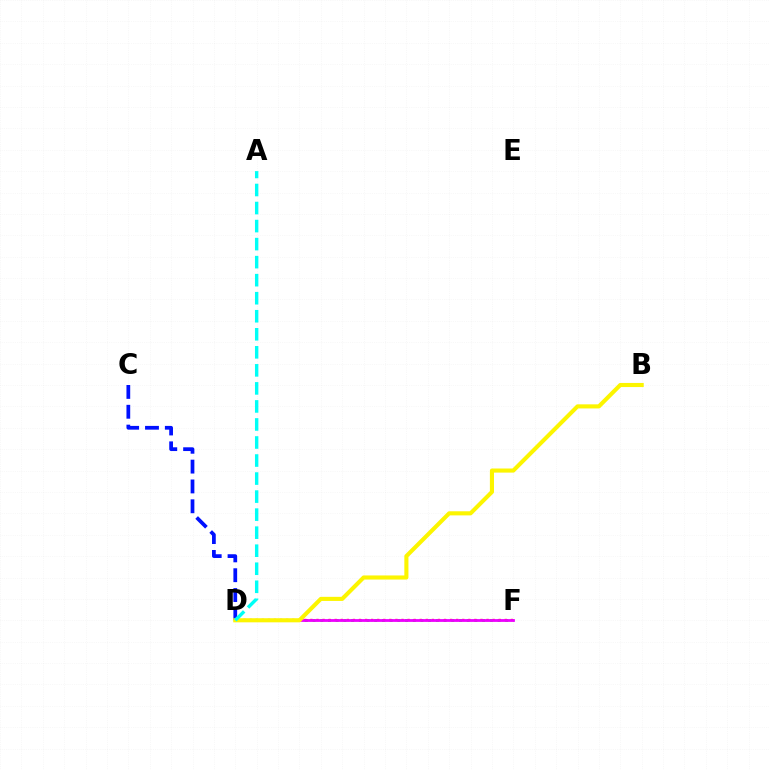{('D', 'F'): [{'color': '#08ff00', 'line_style': 'dotted', 'thickness': 2.09}, {'color': '#ff0000', 'line_style': 'dotted', 'thickness': 1.65}, {'color': '#ee00ff', 'line_style': 'solid', 'thickness': 2.01}], ('C', 'D'): [{'color': '#0010ff', 'line_style': 'dashed', 'thickness': 2.69}], ('B', 'D'): [{'color': '#fcf500', 'line_style': 'solid', 'thickness': 2.95}], ('A', 'D'): [{'color': '#00fff6', 'line_style': 'dashed', 'thickness': 2.45}]}